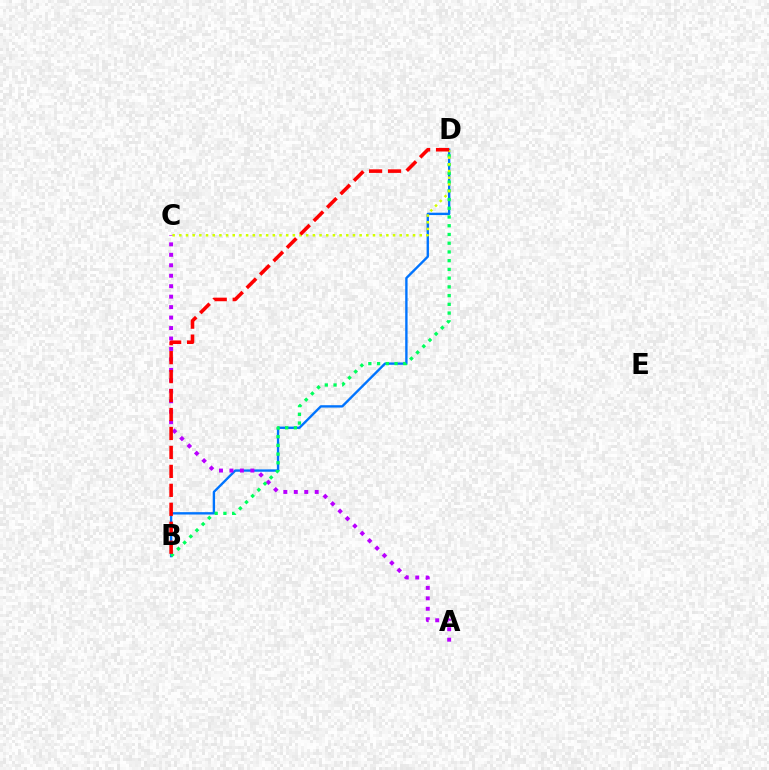{('B', 'D'): [{'color': '#0074ff', 'line_style': 'solid', 'thickness': 1.71}, {'color': '#00ff5c', 'line_style': 'dotted', 'thickness': 2.37}, {'color': '#ff0000', 'line_style': 'dashed', 'thickness': 2.58}], ('A', 'C'): [{'color': '#b900ff', 'line_style': 'dotted', 'thickness': 2.84}], ('C', 'D'): [{'color': '#d1ff00', 'line_style': 'dotted', 'thickness': 1.81}]}